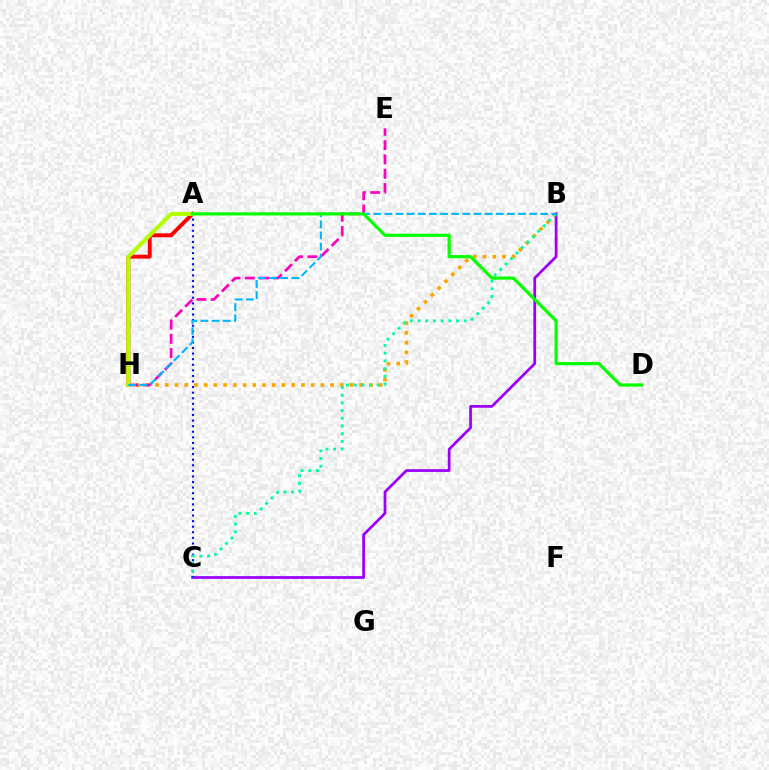{('B', 'H'): [{'color': '#ffa500', 'line_style': 'dotted', 'thickness': 2.64}, {'color': '#00b5ff', 'line_style': 'dashed', 'thickness': 1.51}], ('E', 'H'): [{'color': '#ff00bd', 'line_style': 'dashed', 'thickness': 1.94}], ('A', 'H'): [{'color': '#ff0000', 'line_style': 'solid', 'thickness': 2.82}, {'color': '#b3ff00', 'line_style': 'solid', 'thickness': 2.93}], ('B', 'C'): [{'color': '#9b00ff', 'line_style': 'solid', 'thickness': 1.98}, {'color': '#00ff9d', 'line_style': 'dotted', 'thickness': 2.09}], ('A', 'C'): [{'color': '#0010ff', 'line_style': 'dotted', 'thickness': 1.52}], ('A', 'D'): [{'color': '#08ff00', 'line_style': 'solid', 'thickness': 2.3}]}